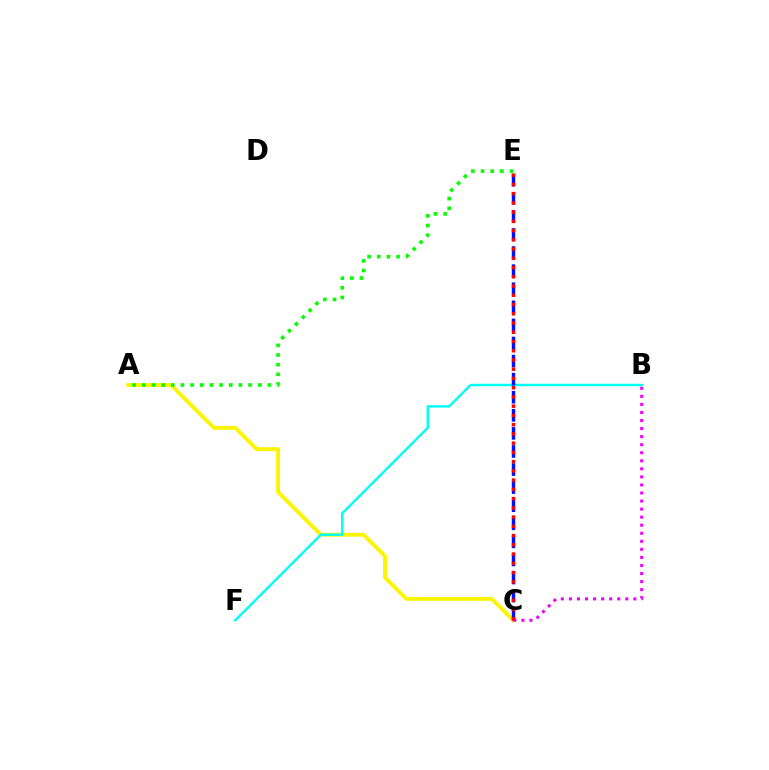{('A', 'C'): [{'color': '#fcf500', 'line_style': 'solid', 'thickness': 2.79}], ('B', 'F'): [{'color': '#00fff6', 'line_style': 'solid', 'thickness': 1.77}], ('C', 'E'): [{'color': '#0010ff', 'line_style': 'dashed', 'thickness': 2.46}, {'color': '#ff0000', 'line_style': 'dotted', 'thickness': 2.51}], ('B', 'C'): [{'color': '#ee00ff', 'line_style': 'dotted', 'thickness': 2.19}], ('A', 'E'): [{'color': '#08ff00', 'line_style': 'dotted', 'thickness': 2.63}]}